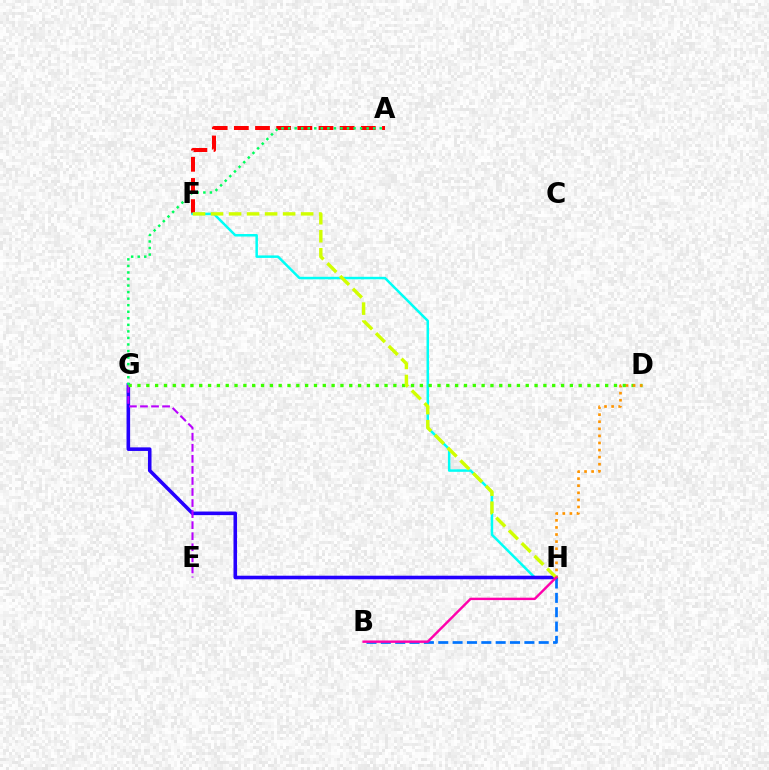{('A', 'F'): [{'color': '#ff0000', 'line_style': 'dashed', 'thickness': 2.87}], ('F', 'H'): [{'color': '#00fff6', 'line_style': 'solid', 'thickness': 1.8}, {'color': '#d1ff00', 'line_style': 'dashed', 'thickness': 2.45}], ('G', 'H'): [{'color': '#2500ff', 'line_style': 'solid', 'thickness': 2.58}], ('E', 'G'): [{'color': '#b900ff', 'line_style': 'dashed', 'thickness': 1.5}], ('D', 'G'): [{'color': '#3dff00', 'line_style': 'dotted', 'thickness': 2.4}], ('D', 'H'): [{'color': '#ff9400', 'line_style': 'dotted', 'thickness': 1.92}], ('A', 'G'): [{'color': '#00ff5c', 'line_style': 'dotted', 'thickness': 1.78}], ('B', 'H'): [{'color': '#0074ff', 'line_style': 'dashed', 'thickness': 1.95}, {'color': '#ff00ac', 'line_style': 'solid', 'thickness': 1.74}]}